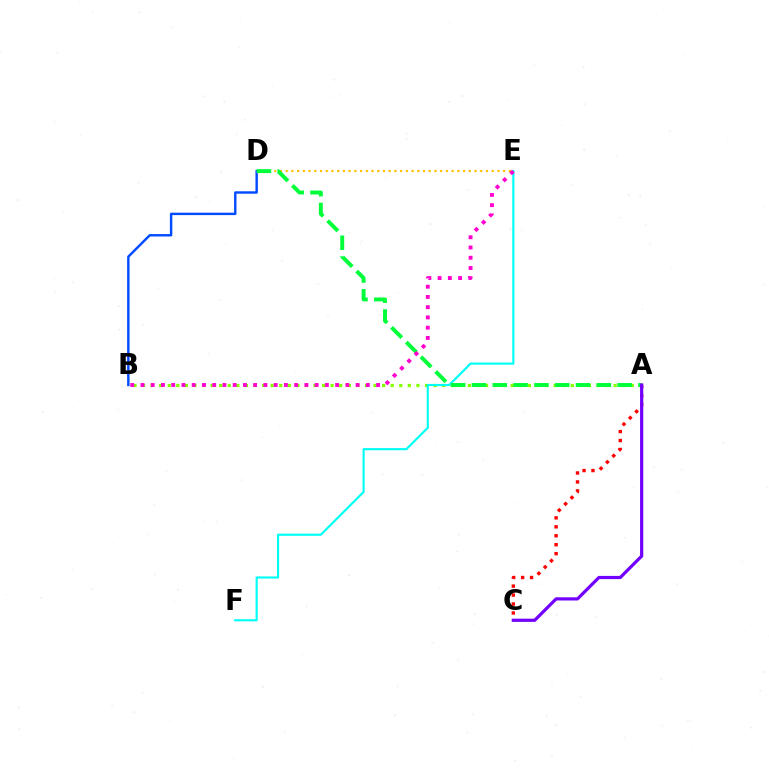{('A', 'B'): [{'color': '#84ff00', 'line_style': 'dotted', 'thickness': 2.33}], ('E', 'F'): [{'color': '#00fff6', 'line_style': 'solid', 'thickness': 1.56}], ('B', 'D'): [{'color': '#004bff', 'line_style': 'solid', 'thickness': 1.75}], ('D', 'E'): [{'color': '#ffbd00', 'line_style': 'dotted', 'thickness': 1.55}], ('A', 'D'): [{'color': '#00ff39', 'line_style': 'dashed', 'thickness': 2.83}], ('A', 'C'): [{'color': '#ff0000', 'line_style': 'dotted', 'thickness': 2.43}, {'color': '#7200ff', 'line_style': 'solid', 'thickness': 2.31}], ('B', 'E'): [{'color': '#ff00cf', 'line_style': 'dotted', 'thickness': 2.78}]}